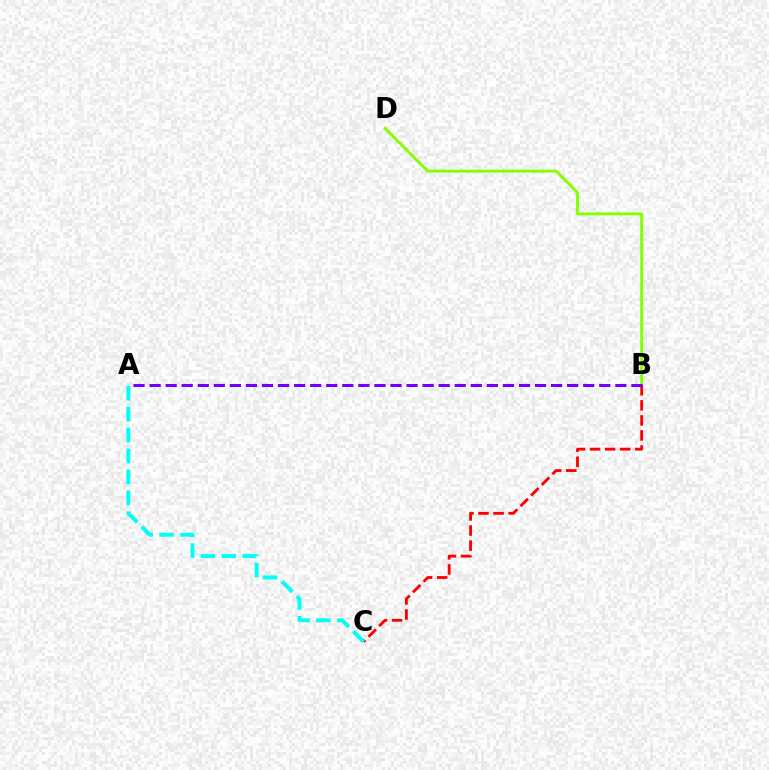{('B', 'D'): [{'color': '#84ff00', 'line_style': 'solid', 'thickness': 2.09}], ('B', 'C'): [{'color': '#ff0000', 'line_style': 'dashed', 'thickness': 2.05}], ('A', 'B'): [{'color': '#7200ff', 'line_style': 'dashed', 'thickness': 2.18}], ('A', 'C'): [{'color': '#00fff6', 'line_style': 'dashed', 'thickness': 2.84}]}